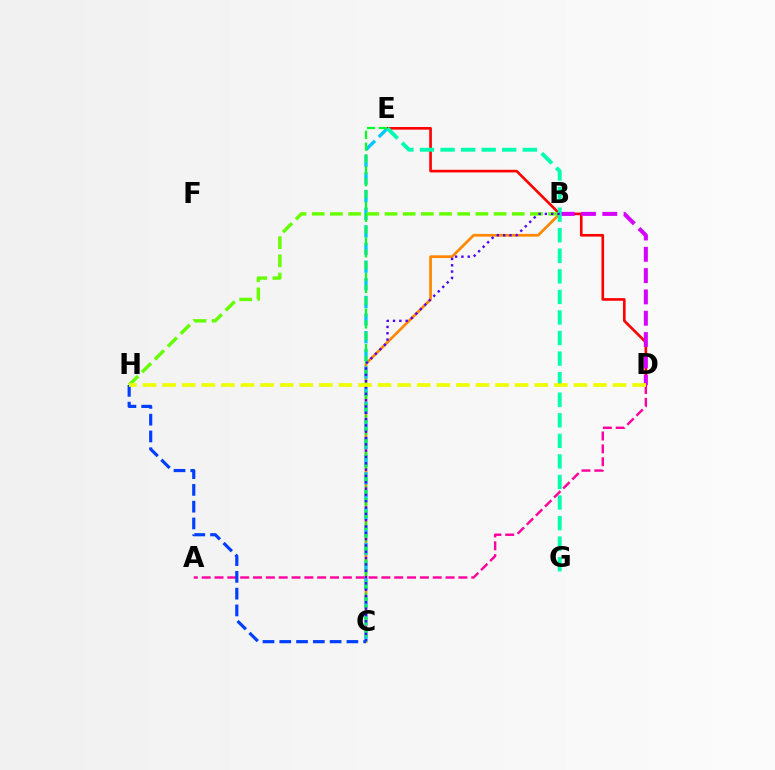{('D', 'E'): [{'color': '#ff0000', 'line_style': 'solid', 'thickness': 1.9}], ('B', 'C'): [{'color': '#ff8800', 'line_style': 'solid', 'thickness': 1.96}, {'color': '#4f00ff', 'line_style': 'dotted', 'thickness': 1.72}], ('C', 'E'): [{'color': '#00c7ff', 'line_style': 'dashed', 'thickness': 2.4}, {'color': '#00ff27', 'line_style': 'dashed', 'thickness': 1.61}], ('B', 'D'): [{'color': '#d600ff', 'line_style': 'dashed', 'thickness': 2.89}], ('B', 'H'): [{'color': '#66ff00', 'line_style': 'dashed', 'thickness': 2.47}], ('E', 'G'): [{'color': '#00ffaf', 'line_style': 'dashed', 'thickness': 2.79}], ('A', 'D'): [{'color': '#ff00a0', 'line_style': 'dashed', 'thickness': 1.74}], ('C', 'H'): [{'color': '#003fff', 'line_style': 'dashed', 'thickness': 2.28}], ('D', 'H'): [{'color': '#eeff00', 'line_style': 'dashed', 'thickness': 2.66}]}